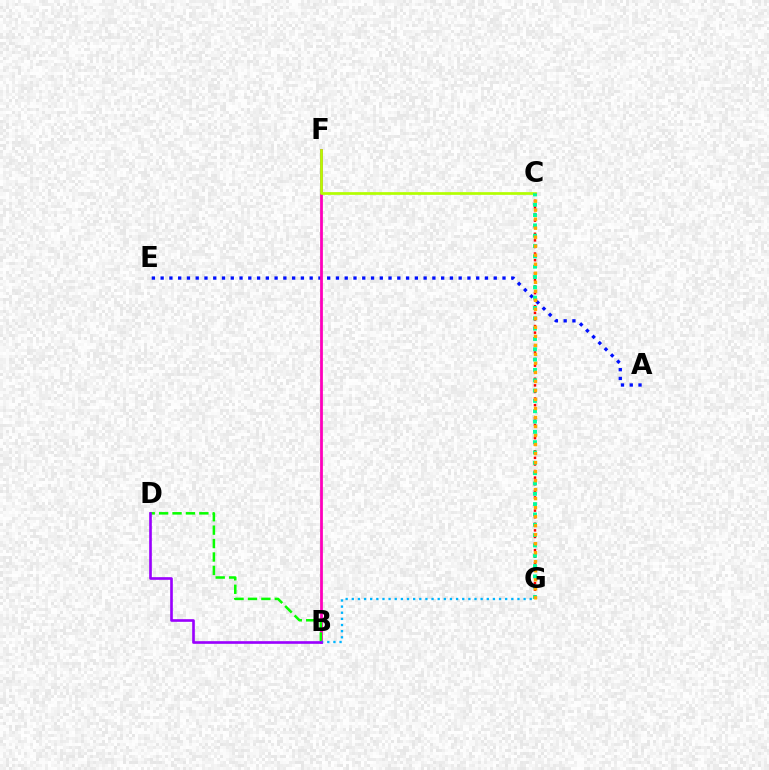{('A', 'E'): [{'color': '#0010ff', 'line_style': 'dotted', 'thickness': 2.38}], ('B', 'F'): [{'color': '#ff00bd', 'line_style': 'solid', 'thickness': 2.0}], ('B', 'D'): [{'color': '#08ff00', 'line_style': 'dashed', 'thickness': 1.82}, {'color': '#9b00ff', 'line_style': 'solid', 'thickness': 1.91}], ('B', 'G'): [{'color': '#00b5ff', 'line_style': 'dotted', 'thickness': 1.67}], ('C', 'G'): [{'color': '#ff0000', 'line_style': 'dotted', 'thickness': 1.79}, {'color': '#00ff9d', 'line_style': 'dotted', 'thickness': 2.8}, {'color': '#ffa500', 'line_style': 'dotted', 'thickness': 2.45}], ('C', 'F'): [{'color': '#b3ff00', 'line_style': 'solid', 'thickness': 1.95}]}